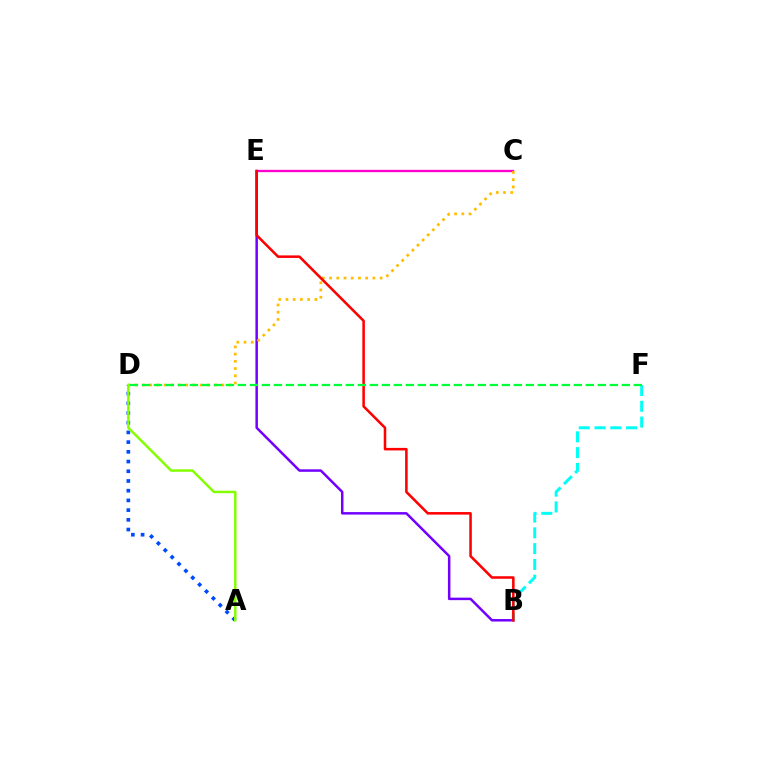{('B', 'E'): [{'color': '#7200ff', 'line_style': 'solid', 'thickness': 1.8}, {'color': '#ff0000', 'line_style': 'solid', 'thickness': 1.84}], ('A', 'D'): [{'color': '#004bff', 'line_style': 'dotted', 'thickness': 2.64}, {'color': '#84ff00', 'line_style': 'solid', 'thickness': 1.78}], ('C', 'E'): [{'color': '#ff00cf', 'line_style': 'solid', 'thickness': 1.67}], ('C', 'D'): [{'color': '#ffbd00', 'line_style': 'dotted', 'thickness': 1.96}], ('B', 'F'): [{'color': '#00fff6', 'line_style': 'dashed', 'thickness': 2.14}], ('D', 'F'): [{'color': '#00ff39', 'line_style': 'dashed', 'thickness': 1.63}]}